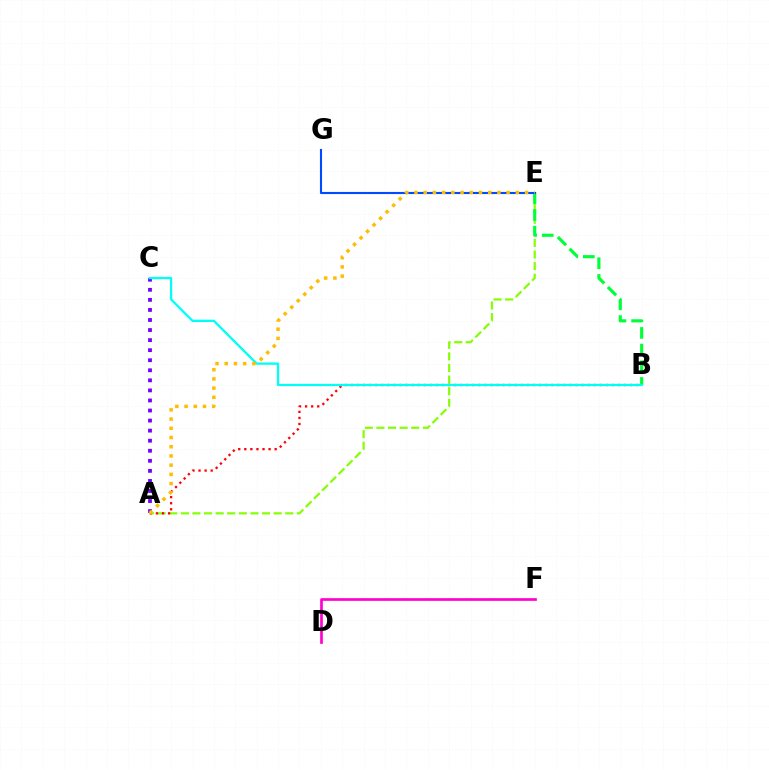{('A', 'E'): [{'color': '#84ff00', 'line_style': 'dashed', 'thickness': 1.58}, {'color': '#ffbd00', 'line_style': 'dotted', 'thickness': 2.5}], ('D', 'F'): [{'color': '#ff00cf', 'line_style': 'solid', 'thickness': 1.94}], ('B', 'E'): [{'color': '#00ff39', 'line_style': 'dashed', 'thickness': 2.26}], ('A', 'C'): [{'color': '#7200ff', 'line_style': 'dotted', 'thickness': 2.73}], ('E', 'G'): [{'color': '#004bff', 'line_style': 'solid', 'thickness': 1.52}], ('A', 'B'): [{'color': '#ff0000', 'line_style': 'dotted', 'thickness': 1.65}], ('B', 'C'): [{'color': '#00fff6', 'line_style': 'solid', 'thickness': 1.65}]}